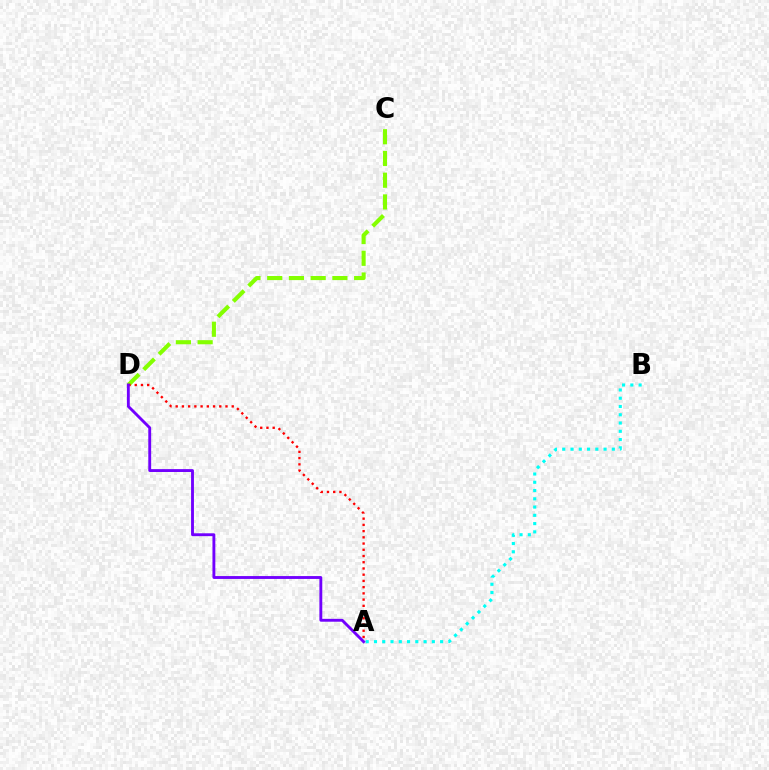{('C', 'D'): [{'color': '#84ff00', 'line_style': 'dashed', 'thickness': 2.95}], ('A', 'B'): [{'color': '#00fff6', 'line_style': 'dotted', 'thickness': 2.25}], ('A', 'D'): [{'color': '#ff0000', 'line_style': 'dotted', 'thickness': 1.69}, {'color': '#7200ff', 'line_style': 'solid', 'thickness': 2.07}]}